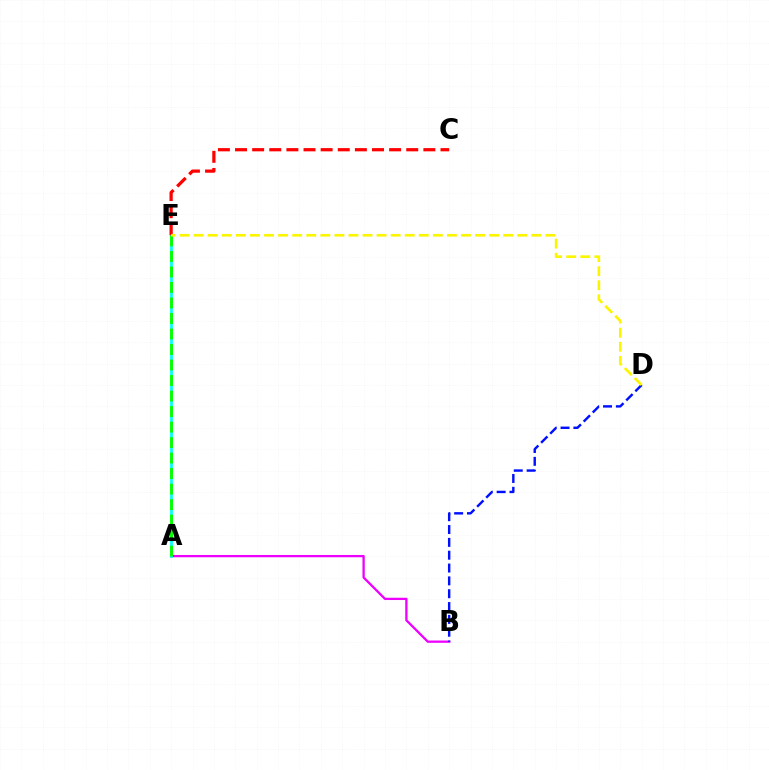{('A', 'B'): [{'color': '#ee00ff', 'line_style': 'solid', 'thickness': 1.65}], ('A', 'E'): [{'color': '#00fff6', 'line_style': 'solid', 'thickness': 1.97}, {'color': '#08ff00', 'line_style': 'dashed', 'thickness': 2.11}], ('C', 'E'): [{'color': '#ff0000', 'line_style': 'dashed', 'thickness': 2.33}], ('B', 'D'): [{'color': '#0010ff', 'line_style': 'dashed', 'thickness': 1.74}], ('D', 'E'): [{'color': '#fcf500', 'line_style': 'dashed', 'thickness': 1.91}]}